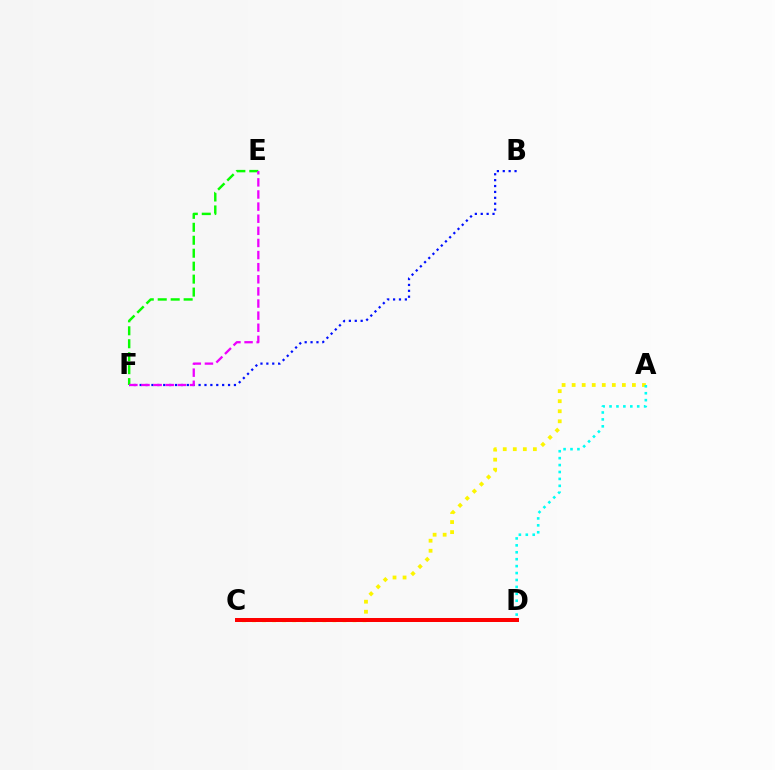{('B', 'F'): [{'color': '#0010ff', 'line_style': 'dotted', 'thickness': 1.6}], ('A', 'C'): [{'color': '#fcf500', 'line_style': 'dotted', 'thickness': 2.73}], ('E', 'F'): [{'color': '#08ff00', 'line_style': 'dashed', 'thickness': 1.76}, {'color': '#ee00ff', 'line_style': 'dashed', 'thickness': 1.65}], ('A', 'D'): [{'color': '#00fff6', 'line_style': 'dotted', 'thickness': 1.88}], ('C', 'D'): [{'color': '#ff0000', 'line_style': 'solid', 'thickness': 2.87}]}